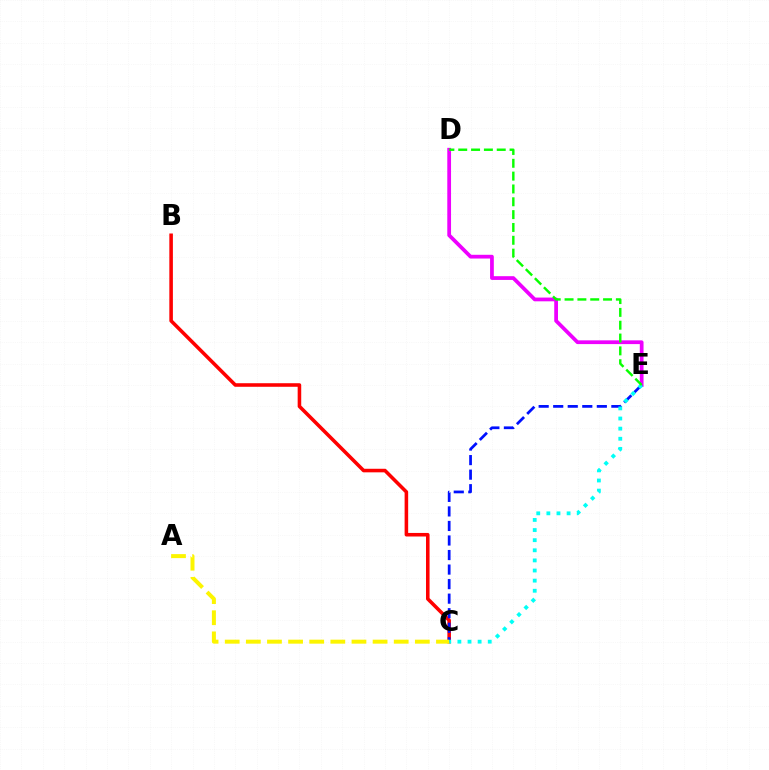{('B', 'C'): [{'color': '#ff0000', 'line_style': 'solid', 'thickness': 2.56}], ('D', 'E'): [{'color': '#ee00ff', 'line_style': 'solid', 'thickness': 2.7}, {'color': '#08ff00', 'line_style': 'dashed', 'thickness': 1.74}], ('C', 'E'): [{'color': '#0010ff', 'line_style': 'dashed', 'thickness': 1.98}, {'color': '#00fff6', 'line_style': 'dotted', 'thickness': 2.75}], ('A', 'C'): [{'color': '#fcf500', 'line_style': 'dashed', 'thickness': 2.87}]}